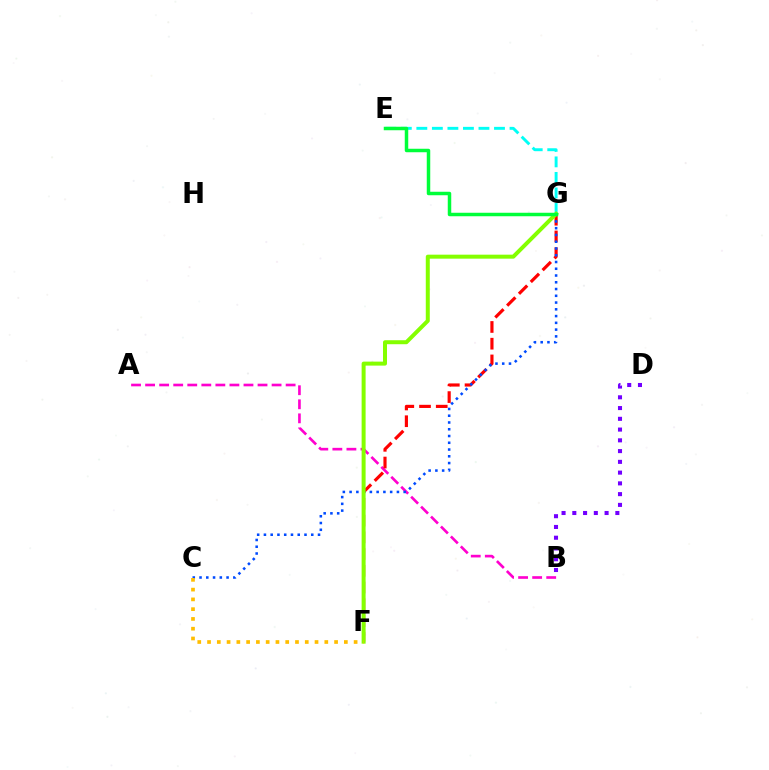{('A', 'B'): [{'color': '#ff00cf', 'line_style': 'dashed', 'thickness': 1.91}], ('F', 'G'): [{'color': '#ff0000', 'line_style': 'dashed', 'thickness': 2.27}, {'color': '#84ff00', 'line_style': 'solid', 'thickness': 2.87}], ('E', 'G'): [{'color': '#00fff6', 'line_style': 'dashed', 'thickness': 2.11}, {'color': '#00ff39', 'line_style': 'solid', 'thickness': 2.51}], ('C', 'G'): [{'color': '#004bff', 'line_style': 'dotted', 'thickness': 1.84}], ('B', 'D'): [{'color': '#7200ff', 'line_style': 'dotted', 'thickness': 2.92}], ('C', 'F'): [{'color': '#ffbd00', 'line_style': 'dotted', 'thickness': 2.66}]}